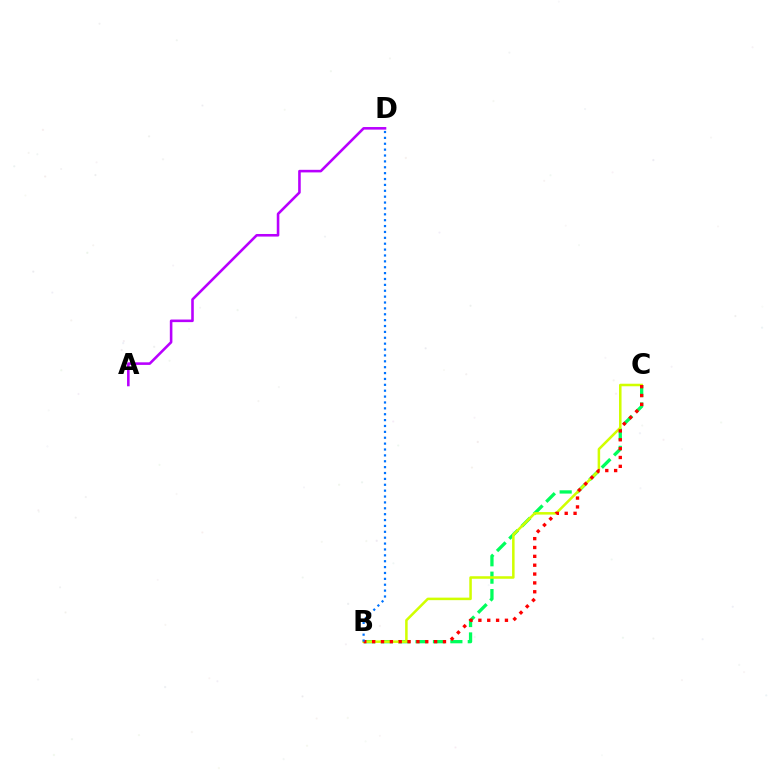{('B', 'C'): [{'color': '#00ff5c', 'line_style': 'dashed', 'thickness': 2.37}, {'color': '#d1ff00', 'line_style': 'solid', 'thickness': 1.82}, {'color': '#ff0000', 'line_style': 'dotted', 'thickness': 2.41}], ('A', 'D'): [{'color': '#b900ff', 'line_style': 'solid', 'thickness': 1.86}], ('B', 'D'): [{'color': '#0074ff', 'line_style': 'dotted', 'thickness': 1.6}]}